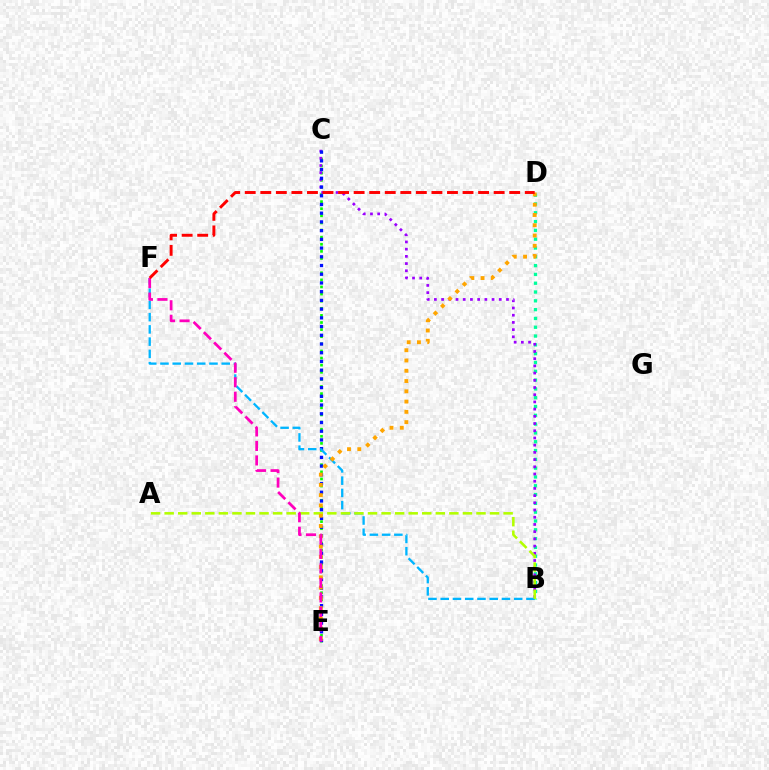{('C', 'E'): [{'color': '#08ff00', 'line_style': 'dotted', 'thickness': 1.93}, {'color': '#0010ff', 'line_style': 'dotted', 'thickness': 2.37}], ('B', 'D'): [{'color': '#00ff9d', 'line_style': 'dotted', 'thickness': 2.39}], ('B', 'C'): [{'color': '#9b00ff', 'line_style': 'dotted', 'thickness': 1.96}], ('B', 'F'): [{'color': '#00b5ff', 'line_style': 'dashed', 'thickness': 1.66}], ('A', 'B'): [{'color': '#b3ff00', 'line_style': 'dashed', 'thickness': 1.84}], ('D', 'E'): [{'color': '#ffa500', 'line_style': 'dotted', 'thickness': 2.79}], ('E', 'F'): [{'color': '#ff00bd', 'line_style': 'dashed', 'thickness': 1.97}], ('D', 'F'): [{'color': '#ff0000', 'line_style': 'dashed', 'thickness': 2.11}]}